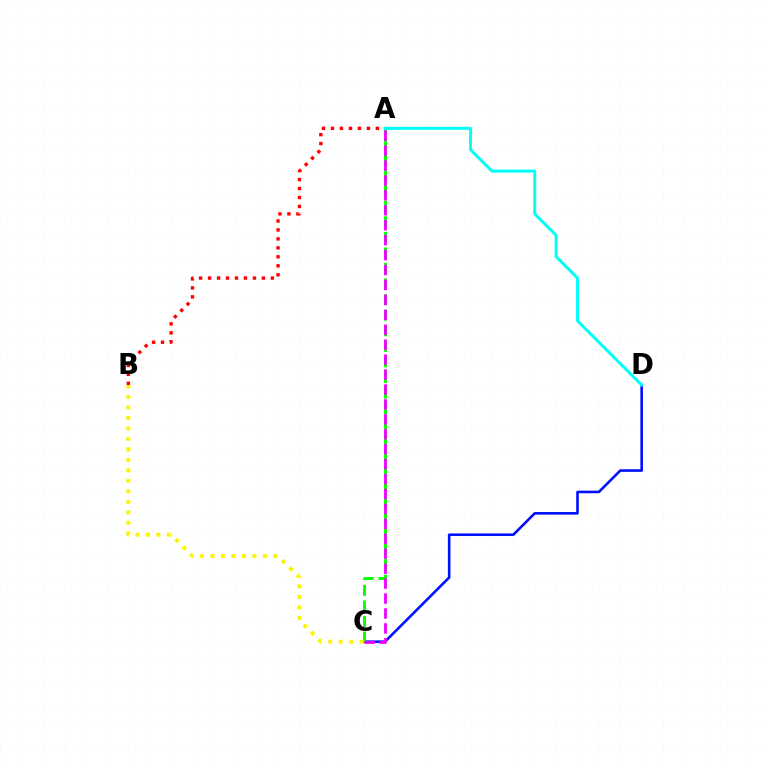{('C', 'D'): [{'color': '#0010ff', 'line_style': 'solid', 'thickness': 1.87}], ('A', 'C'): [{'color': '#08ff00', 'line_style': 'dashed', 'thickness': 2.12}, {'color': '#ee00ff', 'line_style': 'dashed', 'thickness': 2.03}], ('A', 'B'): [{'color': '#ff0000', 'line_style': 'dotted', 'thickness': 2.44}], ('A', 'D'): [{'color': '#00fff6', 'line_style': 'solid', 'thickness': 2.14}], ('B', 'C'): [{'color': '#fcf500', 'line_style': 'dotted', 'thickness': 2.85}]}